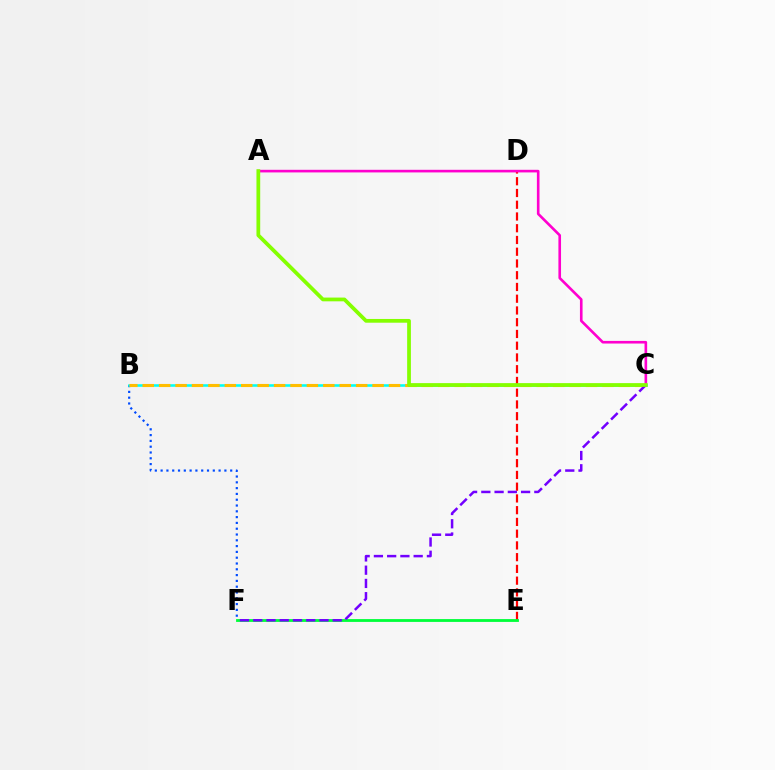{('B', 'F'): [{'color': '#004bff', 'line_style': 'dotted', 'thickness': 1.58}], ('D', 'E'): [{'color': '#ff0000', 'line_style': 'dashed', 'thickness': 1.6}], ('B', 'C'): [{'color': '#00fff6', 'line_style': 'solid', 'thickness': 1.85}, {'color': '#ffbd00', 'line_style': 'dashed', 'thickness': 2.23}], ('A', 'C'): [{'color': '#ff00cf', 'line_style': 'solid', 'thickness': 1.89}, {'color': '#84ff00', 'line_style': 'solid', 'thickness': 2.7}], ('E', 'F'): [{'color': '#00ff39', 'line_style': 'solid', 'thickness': 2.04}], ('C', 'F'): [{'color': '#7200ff', 'line_style': 'dashed', 'thickness': 1.8}]}